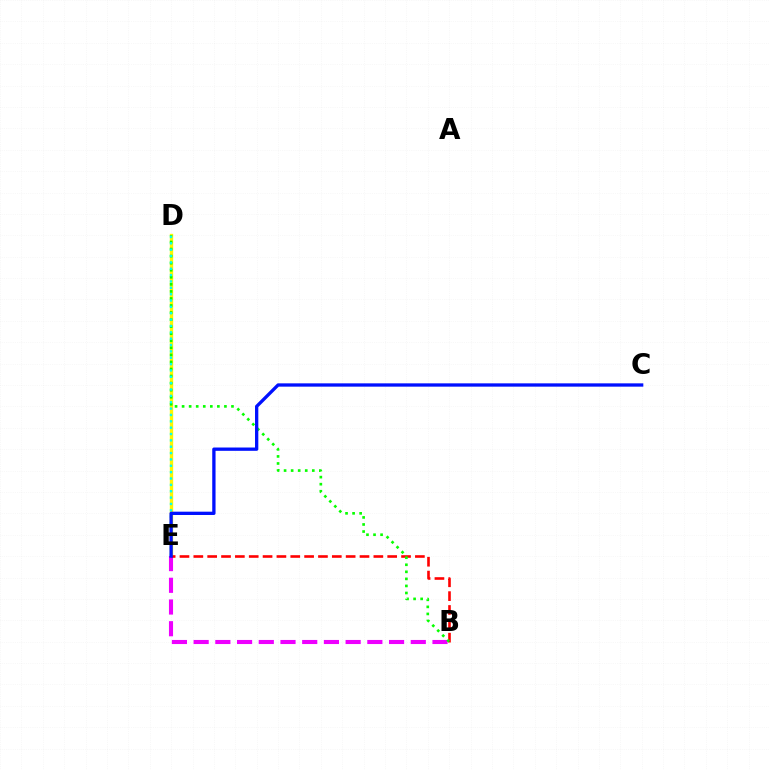{('D', 'E'): [{'color': '#fcf500', 'line_style': 'solid', 'thickness': 2.42}, {'color': '#00fff6', 'line_style': 'dotted', 'thickness': 1.73}], ('B', 'E'): [{'color': '#ee00ff', 'line_style': 'dashed', 'thickness': 2.95}, {'color': '#ff0000', 'line_style': 'dashed', 'thickness': 1.88}], ('B', 'D'): [{'color': '#08ff00', 'line_style': 'dotted', 'thickness': 1.92}], ('C', 'E'): [{'color': '#0010ff', 'line_style': 'solid', 'thickness': 2.38}]}